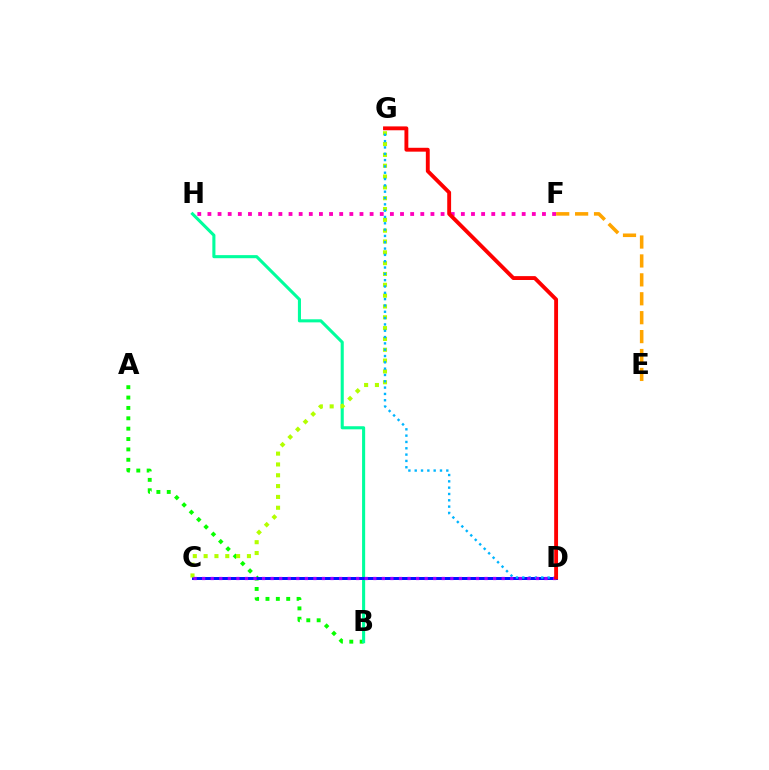{('F', 'H'): [{'color': '#ff00bd', 'line_style': 'dotted', 'thickness': 2.75}], ('A', 'B'): [{'color': '#08ff00', 'line_style': 'dotted', 'thickness': 2.82}], ('B', 'H'): [{'color': '#00ff9d', 'line_style': 'solid', 'thickness': 2.22}], ('C', 'D'): [{'color': '#0010ff', 'line_style': 'solid', 'thickness': 2.13}, {'color': '#9b00ff', 'line_style': 'dotted', 'thickness': 2.33}], ('C', 'G'): [{'color': '#b3ff00', 'line_style': 'dotted', 'thickness': 2.94}], ('E', 'F'): [{'color': '#ffa500', 'line_style': 'dashed', 'thickness': 2.57}], ('D', 'G'): [{'color': '#00b5ff', 'line_style': 'dotted', 'thickness': 1.72}, {'color': '#ff0000', 'line_style': 'solid', 'thickness': 2.79}]}